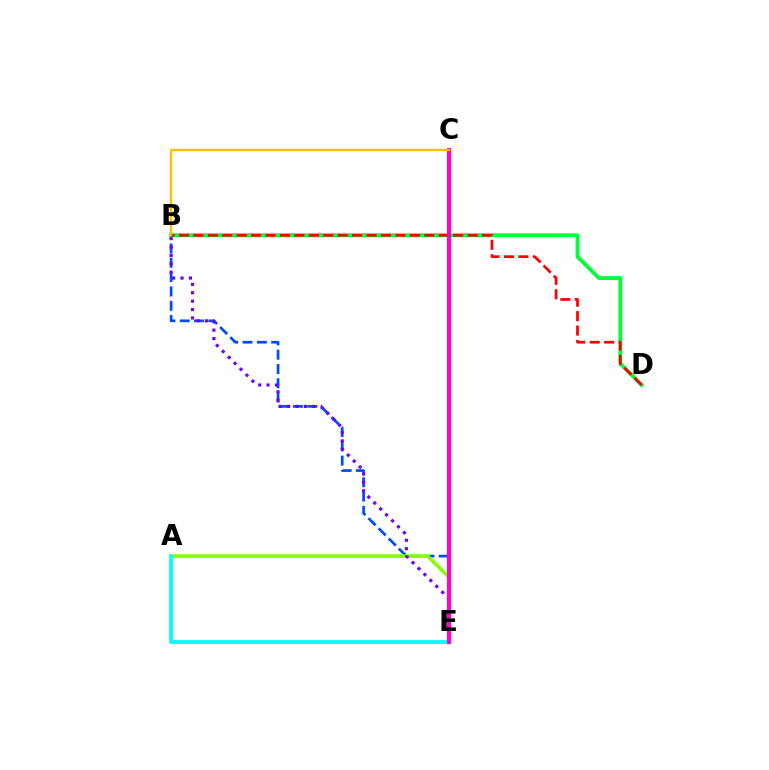{('B', 'E'): [{'color': '#004bff', 'line_style': 'dashed', 'thickness': 1.95}, {'color': '#7200ff', 'line_style': 'dotted', 'thickness': 2.28}], ('A', 'E'): [{'color': '#84ff00', 'line_style': 'solid', 'thickness': 2.54}, {'color': '#00fff6', 'line_style': 'solid', 'thickness': 2.7}], ('B', 'D'): [{'color': '#00ff39', 'line_style': 'solid', 'thickness': 2.75}, {'color': '#ff0000', 'line_style': 'dashed', 'thickness': 1.96}], ('C', 'E'): [{'color': '#ff00cf', 'line_style': 'solid', 'thickness': 2.96}], ('B', 'C'): [{'color': '#ffbd00', 'line_style': 'solid', 'thickness': 1.65}]}